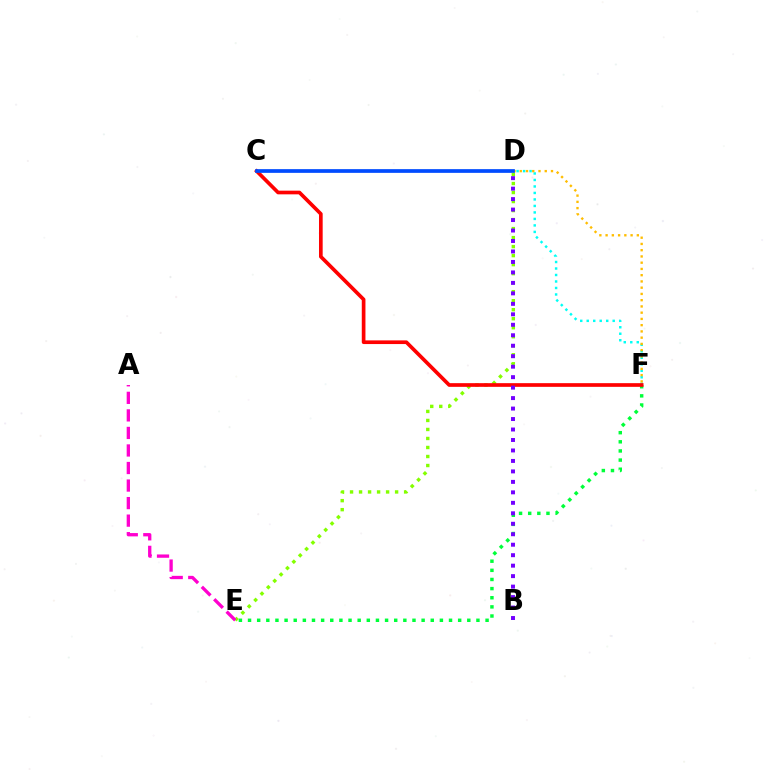{('E', 'F'): [{'color': '#00ff39', 'line_style': 'dotted', 'thickness': 2.48}], ('D', 'E'): [{'color': '#84ff00', 'line_style': 'dotted', 'thickness': 2.45}], ('D', 'F'): [{'color': '#00fff6', 'line_style': 'dotted', 'thickness': 1.76}, {'color': '#ffbd00', 'line_style': 'dotted', 'thickness': 1.7}], ('C', 'F'): [{'color': '#ff0000', 'line_style': 'solid', 'thickness': 2.65}], ('C', 'D'): [{'color': '#004bff', 'line_style': 'solid', 'thickness': 2.68}], ('A', 'E'): [{'color': '#ff00cf', 'line_style': 'dashed', 'thickness': 2.38}], ('B', 'D'): [{'color': '#7200ff', 'line_style': 'dotted', 'thickness': 2.85}]}